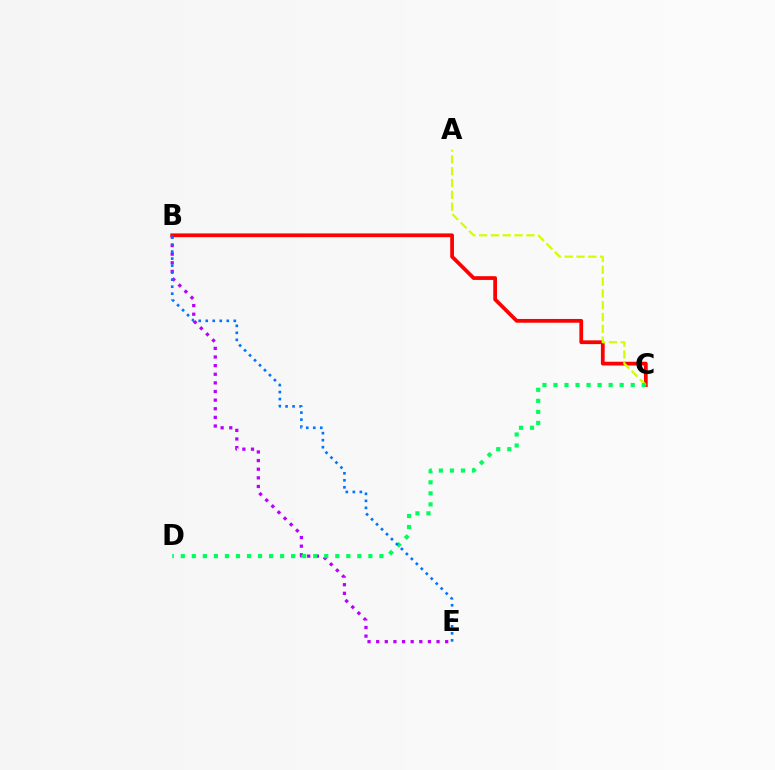{('B', 'C'): [{'color': '#ff0000', 'line_style': 'solid', 'thickness': 2.7}], ('B', 'E'): [{'color': '#b900ff', 'line_style': 'dotted', 'thickness': 2.34}, {'color': '#0074ff', 'line_style': 'dotted', 'thickness': 1.91}], ('A', 'C'): [{'color': '#d1ff00', 'line_style': 'dashed', 'thickness': 1.6}], ('C', 'D'): [{'color': '#00ff5c', 'line_style': 'dotted', 'thickness': 3.0}]}